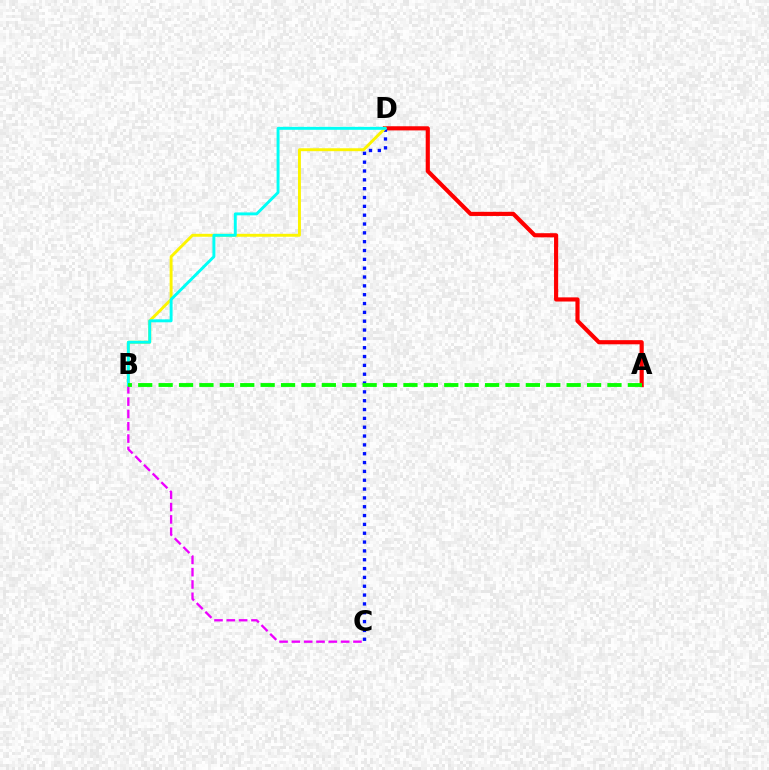{('A', 'D'): [{'color': '#ff0000', 'line_style': 'solid', 'thickness': 2.99}], ('C', 'D'): [{'color': '#0010ff', 'line_style': 'dotted', 'thickness': 2.4}], ('B', 'D'): [{'color': '#fcf500', 'line_style': 'solid', 'thickness': 2.1}, {'color': '#00fff6', 'line_style': 'solid', 'thickness': 2.11}], ('B', 'C'): [{'color': '#ee00ff', 'line_style': 'dashed', 'thickness': 1.67}], ('A', 'B'): [{'color': '#08ff00', 'line_style': 'dashed', 'thickness': 2.77}]}